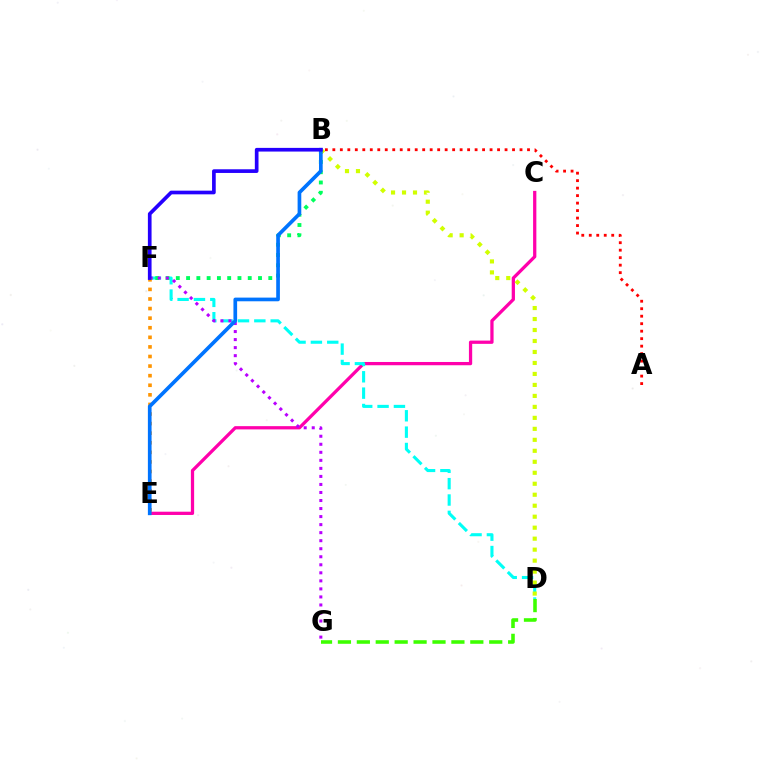{('C', 'E'): [{'color': '#ff00ac', 'line_style': 'solid', 'thickness': 2.35}], ('D', 'F'): [{'color': '#00fff6', 'line_style': 'dashed', 'thickness': 2.22}], ('B', 'F'): [{'color': '#00ff5c', 'line_style': 'dotted', 'thickness': 2.79}, {'color': '#2500ff', 'line_style': 'solid', 'thickness': 2.65}], ('D', 'G'): [{'color': '#3dff00', 'line_style': 'dashed', 'thickness': 2.57}], ('B', 'D'): [{'color': '#d1ff00', 'line_style': 'dotted', 'thickness': 2.98}], ('F', 'G'): [{'color': '#b900ff', 'line_style': 'dotted', 'thickness': 2.18}], ('E', 'F'): [{'color': '#ff9400', 'line_style': 'dotted', 'thickness': 2.6}], ('B', 'E'): [{'color': '#0074ff', 'line_style': 'solid', 'thickness': 2.65}], ('A', 'B'): [{'color': '#ff0000', 'line_style': 'dotted', 'thickness': 2.03}]}